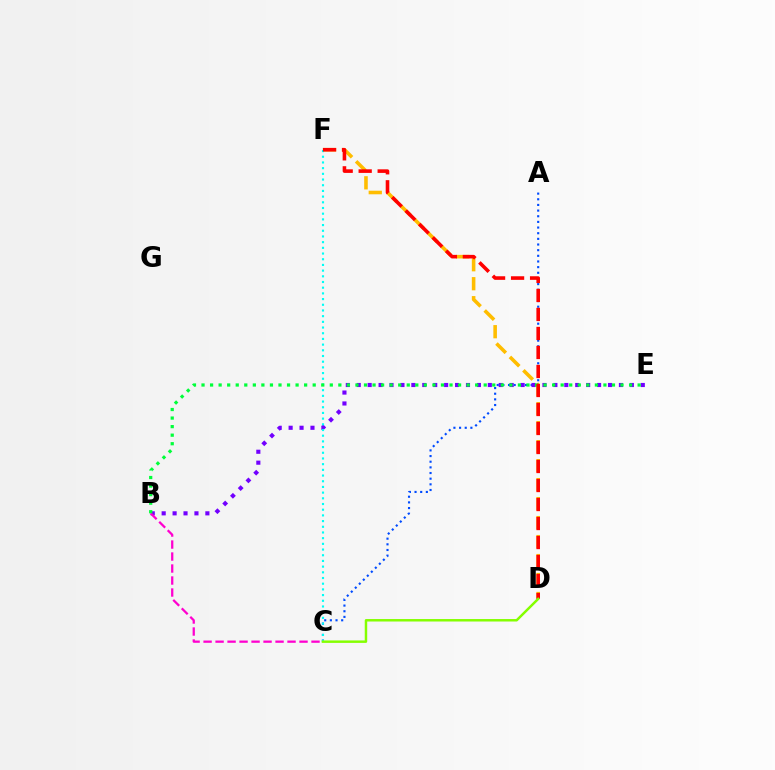{('D', 'F'): [{'color': '#ffbd00', 'line_style': 'dashed', 'thickness': 2.58}, {'color': '#ff0000', 'line_style': 'dashed', 'thickness': 2.58}], ('A', 'C'): [{'color': '#004bff', 'line_style': 'dotted', 'thickness': 1.54}], ('B', 'E'): [{'color': '#7200ff', 'line_style': 'dotted', 'thickness': 2.97}, {'color': '#00ff39', 'line_style': 'dotted', 'thickness': 2.32}], ('B', 'C'): [{'color': '#ff00cf', 'line_style': 'dashed', 'thickness': 1.63}], ('C', 'F'): [{'color': '#00fff6', 'line_style': 'dotted', 'thickness': 1.55}], ('C', 'D'): [{'color': '#84ff00', 'line_style': 'solid', 'thickness': 1.77}]}